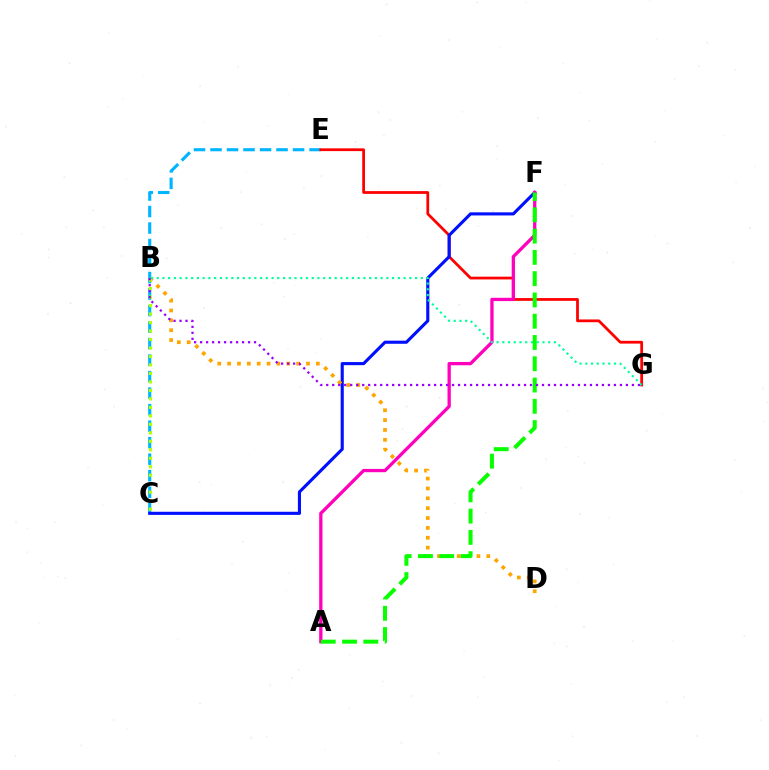{('C', 'E'): [{'color': '#00b5ff', 'line_style': 'dashed', 'thickness': 2.24}], ('E', 'G'): [{'color': '#ff0000', 'line_style': 'solid', 'thickness': 1.99}], ('C', 'F'): [{'color': '#0010ff', 'line_style': 'solid', 'thickness': 2.24}], ('B', 'D'): [{'color': '#ffa500', 'line_style': 'dotted', 'thickness': 2.68}], ('A', 'F'): [{'color': '#ff00bd', 'line_style': 'solid', 'thickness': 2.37}, {'color': '#08ff00', 'line_style': 'dashed', 'thickness': 2.89}], ('B', 'C'): [{'color': '#b3ff00', 'line_style': 'dotted', 'thickness': 2.31}], ('B', 'G'): [{'color': '#00ff9d', 'line_style': 'dotted', 'thickness': 1.56}, {'color': '#9b00ff', 'line_style': 'dotted', 'thickness': 1.63}]}